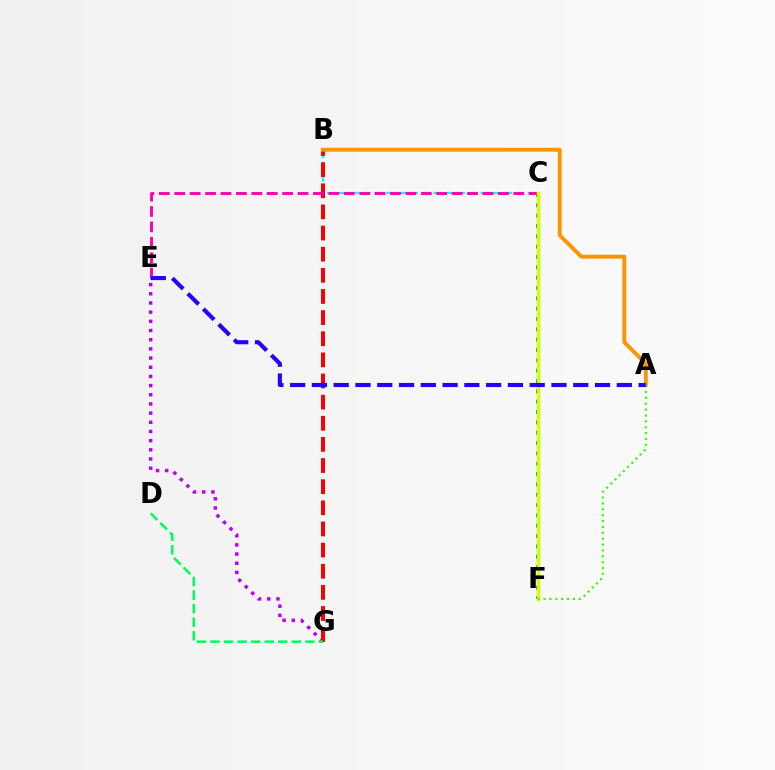{('E', 'G'): [{'color': '#b900ff', 'line_style': 'dotted', 'thickness': 2.49}], ('B', 'C'): [{'color': '#00fff6', 'line_style': 'dashed', 'thickness': 1.6}], ('B', 'G'): [{'color': '#ff0000', 'line_style': 'dashed', 'thickness': 2.87}], ('C', 'F'): [{'color': '#0074ff', 'line_style': 'dotted', 'thickness': 2.81}, {'color': '#d1ff00', 'line_style': 'solid', 'thickness': 2.52}], ('C', 'E'): [{'color': '#ff00ac', 'line_style': 'dashed', 'thickness': 2.09}], ('D', 'G'): [{'color': '#00ff5c', 'line_style': 'dashed', 'thickness': 1.84}], ('A', 'B'): [{'color': '#ff9400', 'line_style': 'solid', 'thickness': 2.8}], ('A', 'F'): [{'color': '#3dff00', 'line_style': 'dotted', 'thickness': 1.6}], ('A', 'E'): [{'color': '#2500ff', 'line_style': 'dashed', 'thickness': 2.96}]}